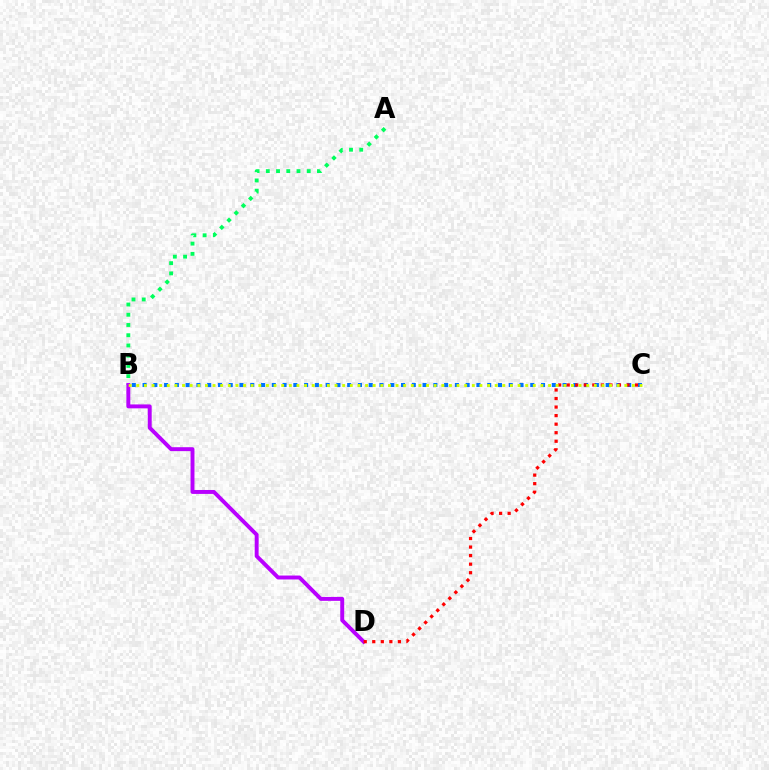{('B', 'C'): [{'color': '#0074ff', 'line_style': 'dotted', 'thickness': 2.93}, {'color': '#d1ff00', 'line_style': 'dotted', 'thickness': 2.07}], ('A', 'B'): [{'color': '#00ff5c', 'line_style': 'dotted', 'thickness': 2.78}], ('B', 'D'): [{'color': '#b900ff', 'line_style': 'solid', 'thickness': 2.83}], ('C', 'D'): [{'color': '#ff0000', 'line_style': 'dotted', 'thickness': 2.32}]}